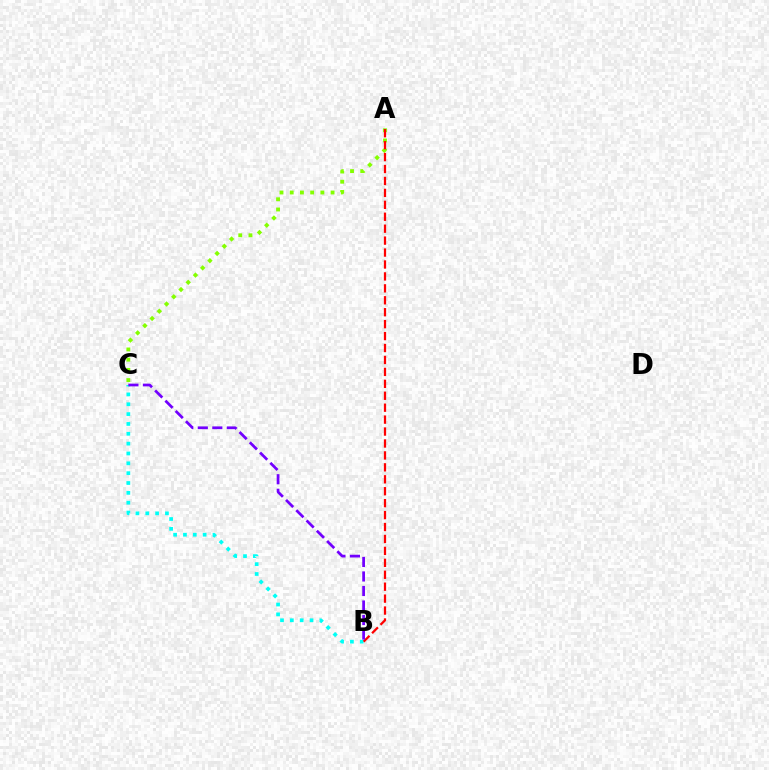{('A', 'C'): [{'color': '#84ff00', 'line_style': 'dotted', 'thickness': 2.78}], ('B', 'C'): [{'color': '#00fff6', 'line_style': 'dotted', 'thickness': 2.68}, {'color': '#7200ff', 'line_style': 'dashed', 'thickness': 1.97}], ('A', 'B'): [{'color': '#ff0000', 'line_style': 'dashed', 'thickness': 1.62}]}